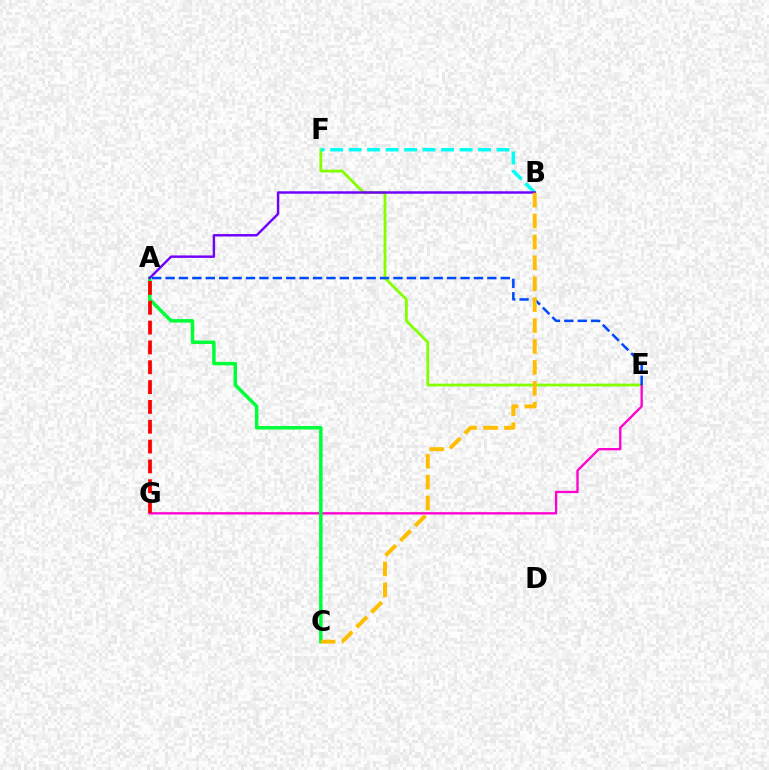{('E', 'F'): [{'color': '#84ff00', 'line_style': 'solid', 'thickness': 2.01}], ('E', 'G'): [{'color': '#ff00cf', 'line_style': 'solid', 'thickness': 1.68}], ('B', 'F'): [{'color': '#00fff6', 'line_style': 'dashed', 'thickness': 2.51}], ('A', 'C'): [{'color': '#00ff39', 'line_style': 'solid', 'thickness': 2.52}], ('A', 'B'): [{'color': '#7200ff', 'line_style': 'solid', 'thickness': 1.76}], ('A', 'E'): [{'color': '#004bff', 'line_style': 'dashed', 'thickness': 1.82}], ('A', 'G'): [{'color': '#ff0000', 'line_style': 'dashed', 'thickness': 2.69}], ('B', 'C'): [{'color': '#ffbd00', 'line_style': 'dashed', 'thickness': 2.84}]}